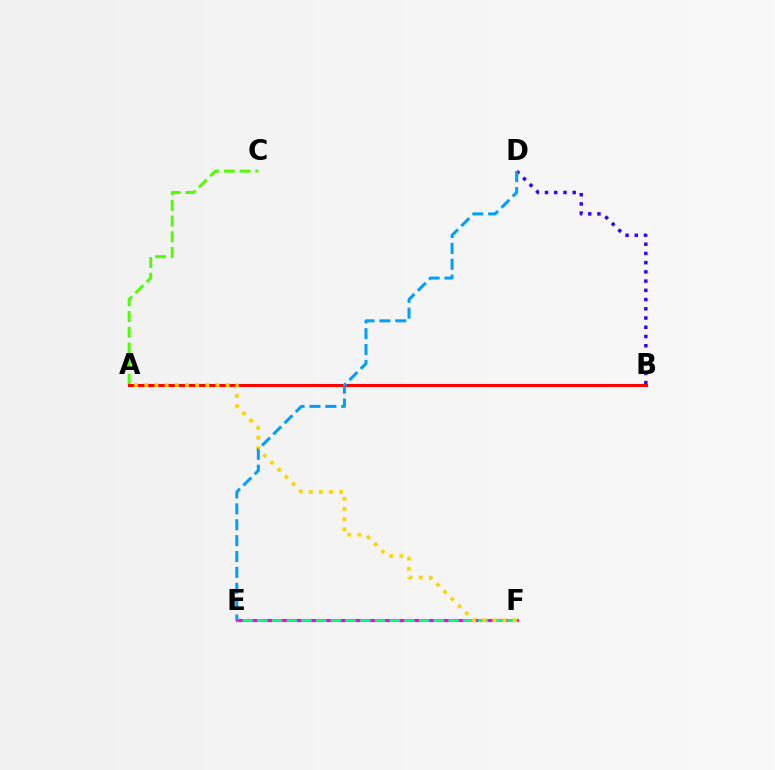{('B', 'D'): [{'color': '#3700ff', 'line_style': 'dotted', 'thickness': 2.51}], ('A', 'C'): [{'color': '#4fff00', 'line_style': 'dashed', 'thickness': 2.14}], ('A', 'B'): [{'color': '#ff0000', 'line_style': 'solid', 'thickness': 2.19}], ('E', 'F'): [{'color': '#ff00ed', 'line_style': 'solid', 'thickness': 2.22}, {'color': '#00ff86', 'line_style': 'dashed', 'thickness': 2.0}], ('A', 'F'): [{'color': '#ffd500', 'line_style': 'dotted', 'thickness': 2.76}], ('D', 'E'): [{'color': '#009eff', 'line_style': 'dashed', 'thickness': 2.16}]}